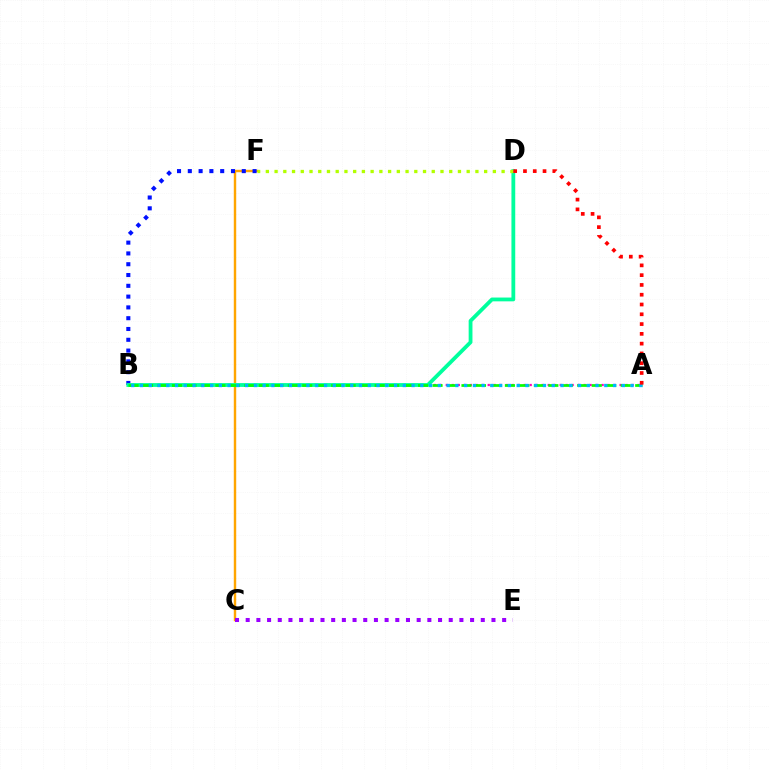{('C', 'F'): [{'color': '#ffa500', 'line_style': 'solid', 'thickness': 1.74}], ('A', 'B'): [{'color': '#ff00bd', 'line_style': 'dotted', 'thickness': 1.63}, {'color': '#08ff00', 'line_style': 'dashed', 'thickness': 1.97}, {'color': '#00b5ff', 'line_style': 'dotted', 'thickness': 2.38}], ('C', 'E'): [{'color': '#9b00ff', 'line_style': 'dotted', 'thickness': 2.9}], ('B', 'F'): [{'color': '#0010ff', 'line_style': 'dotted', 'thickness': 2.93}], ('B', 'D'): [{'color': '#00ff9d', 'line_style': 'solid', 'thickness': 2.74}], ('D', 'F'): [{'color': '#b3ff00', 'line_style': 'dotted', 'thickness': 2.37}], ('A', 'D'): [{'color': '#ff0000', 'line_style': 'dotted', 'thickness': 2.66}]}